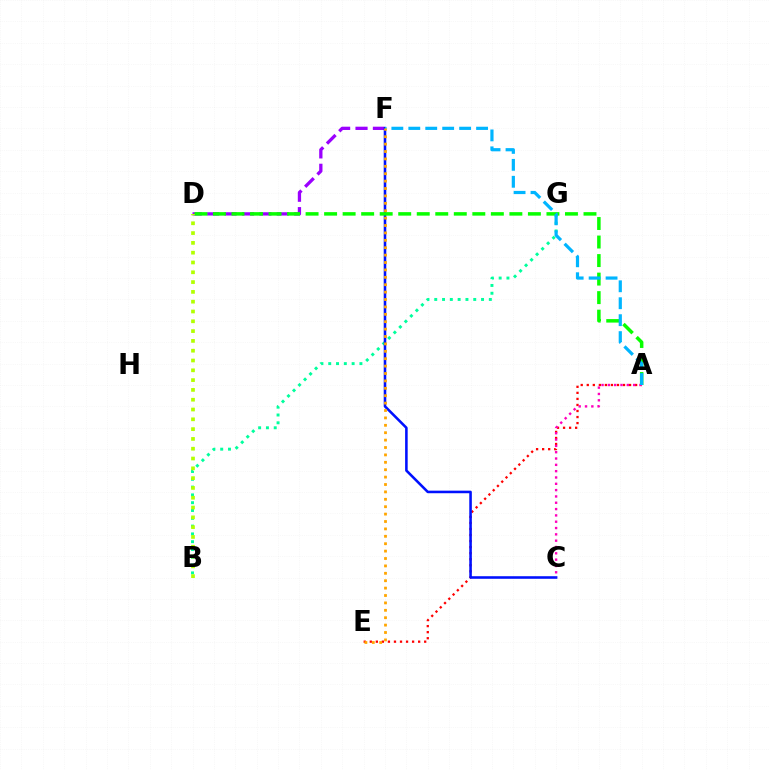{('A', 'E'): [{'color': '#ff0000', 'line_style': 'dotted', 'thickness': 1.64}], ('D', 'F'): [{'color': '#9b00ff', 'line_style': 'dashed', 'thickness': 2.36}], ('B', 'G'): [{'color': '#00ff9d', 'line_style': 'dotted', 'thickness': 2.12}], ('C', 'F'): [{'color': '#0010ff', 'line_style': 'solid', 'thickness': 1.85}], ('A', 'D'): [{'color': '#08ff00', 'line_style': 'dashed', 'thickness': 2.52}], ('A', 'C'): [{'color': '#ff00bd', 'line_style': 'dotted', 'thickness': 1.72}], ('B', 'D'): [{'color': '#b3ff00', 'line_style': 'dotted', 'thickness': 2.66}], ('A', 'F'): [{'color': '#00b5ff', 'line_style': 'dashed', 'thickness': 2.3}], ('E', 'F'): [{'color': '#ffa500', 'line_style': 'dotted', 'thickness': 2.01}]}